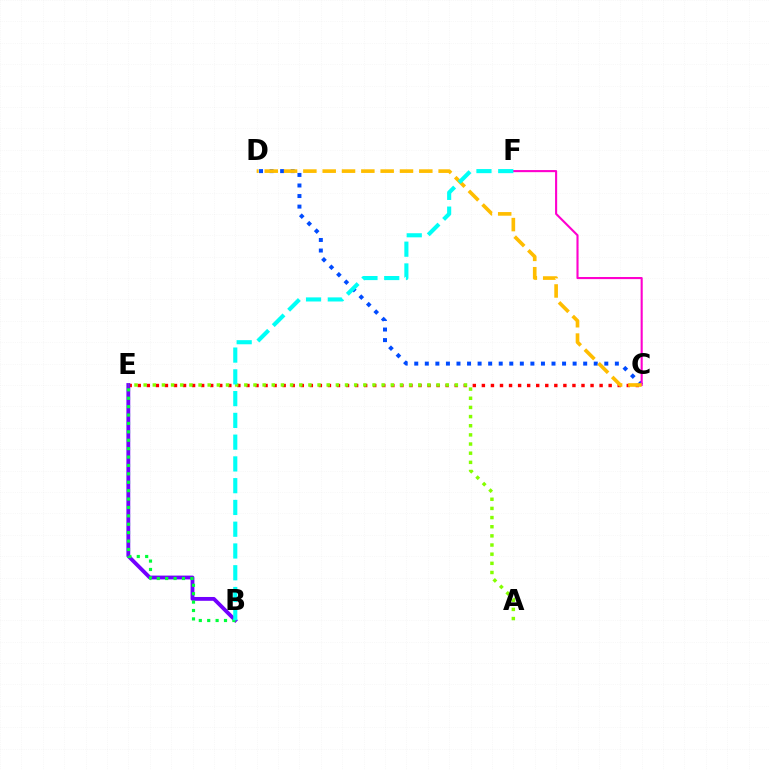{('C', 'E'): [{'color': '#ff0000', 'line_style': 'dotted', 'thickness': 2.46}], ('C', 'D'): [{'color': '#004bff', 'line_style': 'dotted', 'thickness': 2.87}, {'color': '#ffbd00', 'line_style': 'dashed', 'thickness': 2.63}], ('B', 'E'): [{'color': '#7200ff', 'line_style': 'solid', 'thickness': 2.76}, {'color': '#00ff39', 'line_style': 'dotted', 'thickness': 2.28}], ('A', 'E'): [{'color': '#84ff00', 'line_style': 'dotted', 'thickness': 2.49}], ('C', 'F'): [{'color': '#ff00cf', 'line_style': 'solid', 'thickness': 1.52}], ('B', 'F'): [{'color': '#00fff6', 'line_style': 'dashed', 'thickness': 2.96}]}